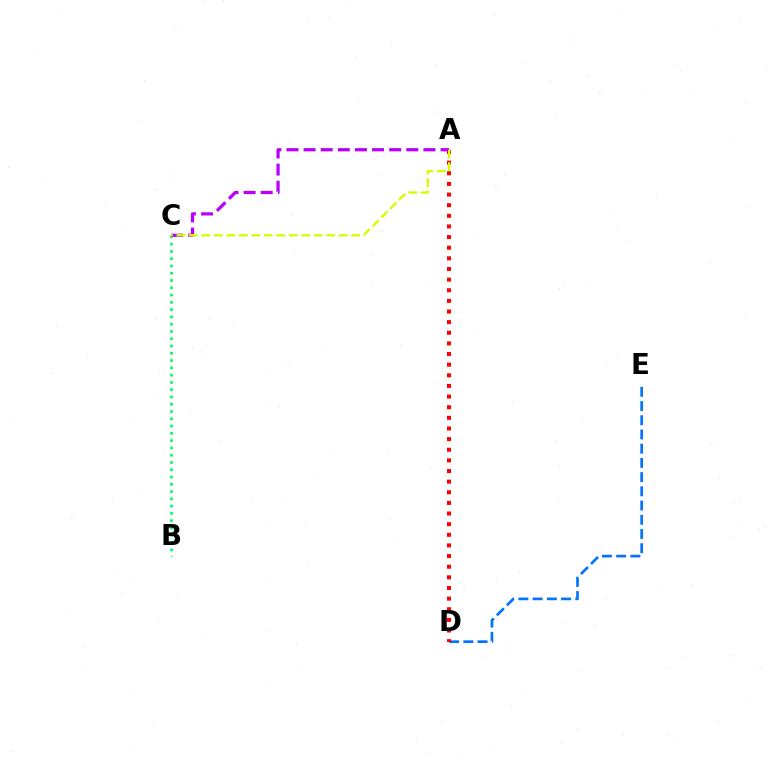{('B', 'C'): [{'color': '#00ff5c', 'line_style': 'dotted', 'thickness': 1.98}], ('D', 'E'): [{'color': '#0074ff', 'line_style': 'dashed', 'thickness': 1.93}], ('A', 'D'): [{'color': '#ff0000', 'line_style': 'dotted', 'thickness': 2.89}], ('A', 'C'): [{'color': '#b900ff', 'line_style': 'dashed', 'thickness': 2.33}, {'color': '#d1ff00', 'line_style': 'dashed', 'thickness': 1.69}]}